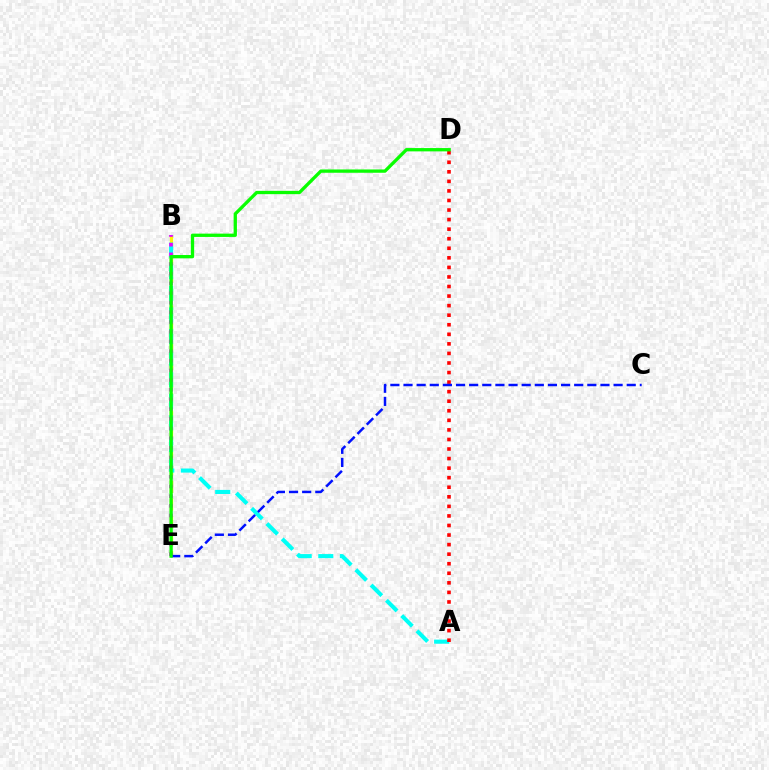{('B', 'E'): [{'color': '#fcf500', 'line_style': 'dashed', 'thickness': 2.38}, {'color': '#ee00ff', 'line_style': 'dotted', 'thickness': 2.63}], ('A', 'B'): [{'color': '#00fff6', 'line_style': 'dashed', 'thickness': 2.94}], ('A', 'D'): [{'color': '#ff0000', 'line_style': 'dotted', 'thickness': 2.6}], ('C', 'E'): [{'color': '#0010ff', 'line_style': 'dashed', 'thickness': 1.78}], ('D', 'E'): [{'color': '#08ff00', 'line_style': 'solid', 'thickness': 2.38}]}